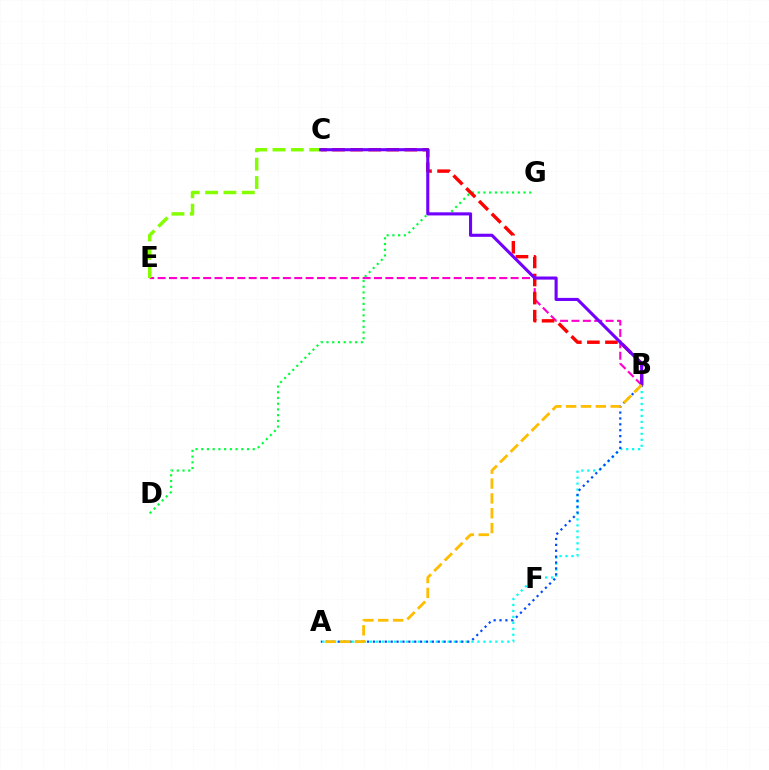{('B', 'E'): [{'color': '#ff00cf', 'line_style': 'dashed', 'thickness': 1.55}], ('A', 'B'): [{'color': '#00fff6', 'line_style': 'dotted', 'thickness': 1.62}, {'color': '#004bff', 'line_style': 'dotted', 'thickness': 1.6}, {'color': '#ffbd00', 'line_style': 'dashed', 'thickness': 2.02}], ('C', 'E'): [{'color': '#84ff00', 'line_style': 'dashed', 'thickness': 2.49}], ('D', 'G'): [{'color': '#00ff39', 'line_style': 'dotted', 'thickness': 1.56}], ('B', 'C'): [{'color': '#ff0000', 'line_style': 'dashed', 'thickness': 2.45}, {'color': '#7200ff', 'line_style': 'solid', 'thickness': 2.23}]}